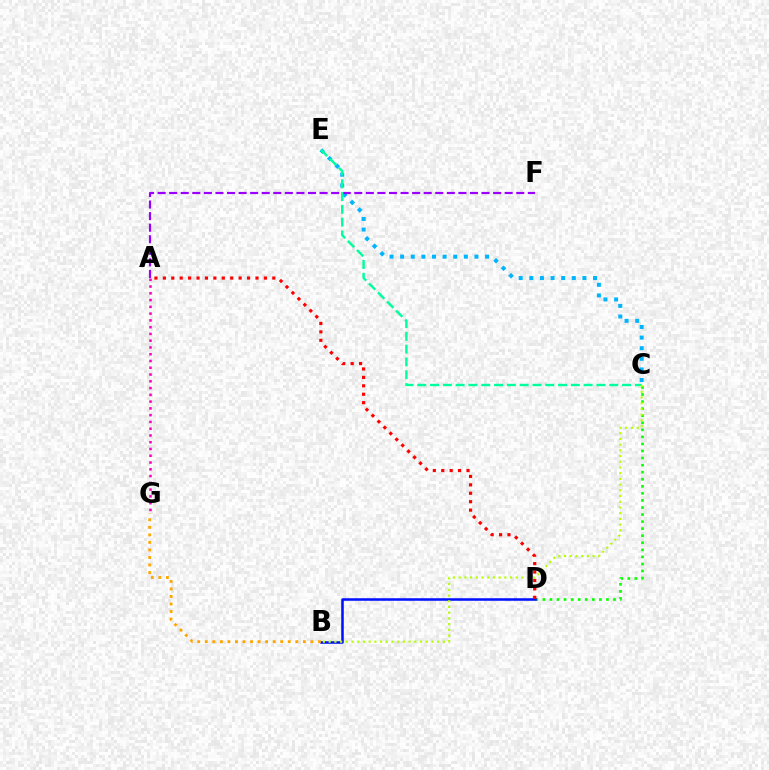{('C', 'D'): [{'color': '#08ff00', 'line_style': 'dotted', 'thickness': 1.92}], ('C', 'E'): [{'color': '#00b5ff', 'line_style': 'dotted', 'thickness': 2.88}, {'color': '#00ff9d', 'line_style': 'dashed', 'thickness': 1.74}], ('B', 'D'): [{'color': '#0010ff', 'line_style': 'solid', 'thickness': 1.82}], ('A', 'D'): [{'color': '#ff0000', 'line_style': 'dotted', 'thickness': 2.29}], ('A', 'G'): [{'color': '#ff00bd', 'line_style': 'dotted', 'thickness': 1.84}], ('A', 'F'): [{'color': '#9b00ff', 'line_style': 'dashed', 'thickness': 1.57}], ('B', 'G'): [{'color': '#ffa500', 'line_style': 'dotted', 'thickness': 2.05}], ('B', 'C'): [{'color': '#b3ff00', 'line_style': 'dotted', 'thickness': 1.55}]}